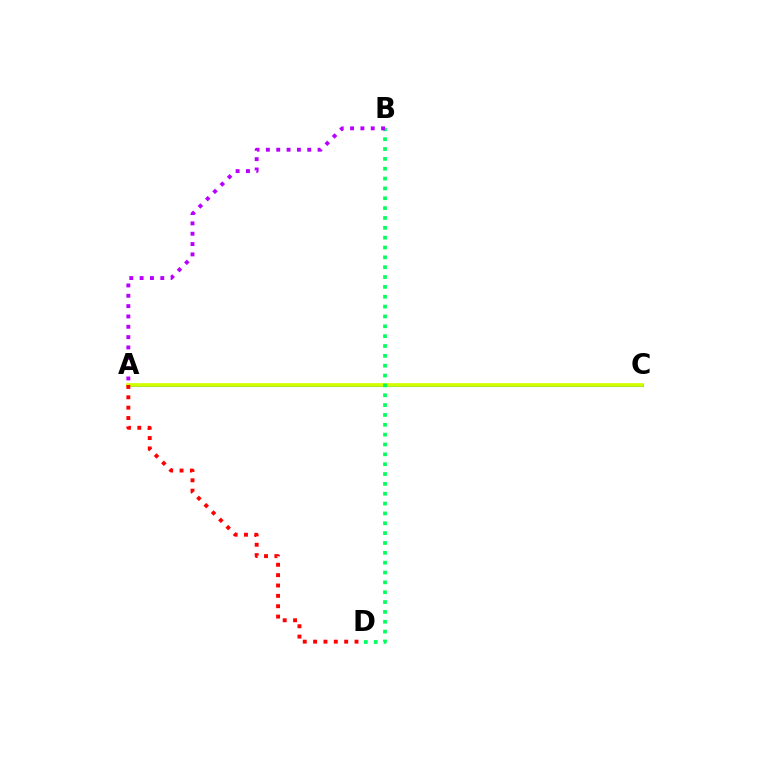{('A', 'C'): [{'color': '#0074ff', 'line_style': 'solid', 'thickness': 2.19}, {'color': '#d1ff00', 'line_style': 'solid', 'thickness': 2.67}], ('B', 'D'): [{'color': '#00ff5c', 'line_style': 'dotted', 'thickness': 2.68}], ('A', 'B'): [{'color': '#b900ff', 'line_style': 'dotted', 'thickness': 2.81}], ('A', 'D'): [{'color': '#ff0000', 'line_style': 'dotted', 'thickness': 2.81}]}